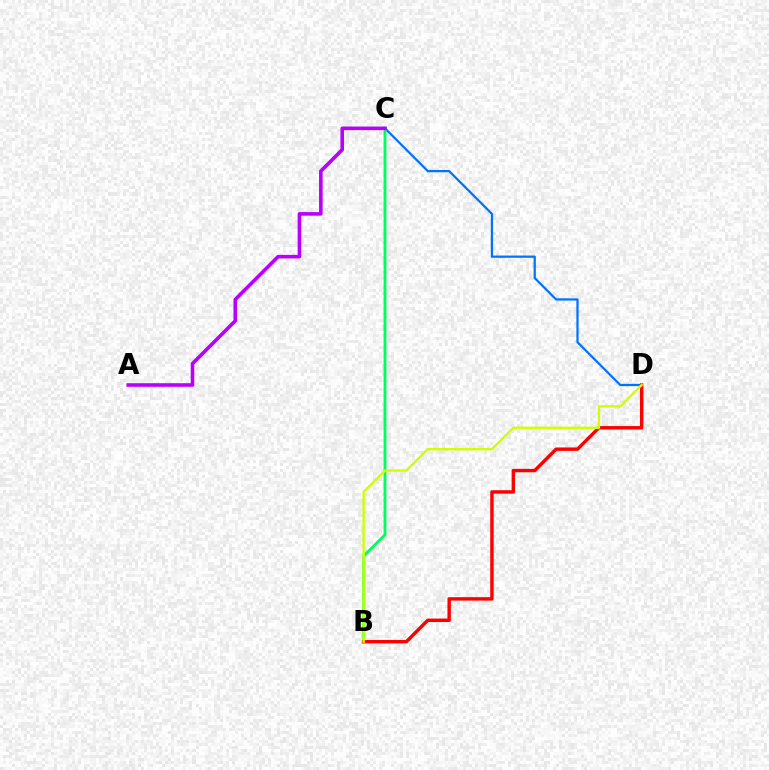{('C', 'D'): [{'color': '#0074ff', 'line_style': 'solid', 'thickness': 1.62}], ('B', 'C'): [{'color': '#00ff5c', 'line_style': 'solid', 'thickness': 2.07}], ('B', 'D'): [{'color': '#ff0000', 'line_style': 'solid', 'thickness': 2.46}, {'color': '#d1ff00', 'line_style': 'solid', 'thickness': 1.72}], ('A', 'C'): [{'color': '#b900ff', 'line_style': 'solid', 'thickness': 2.59}]}